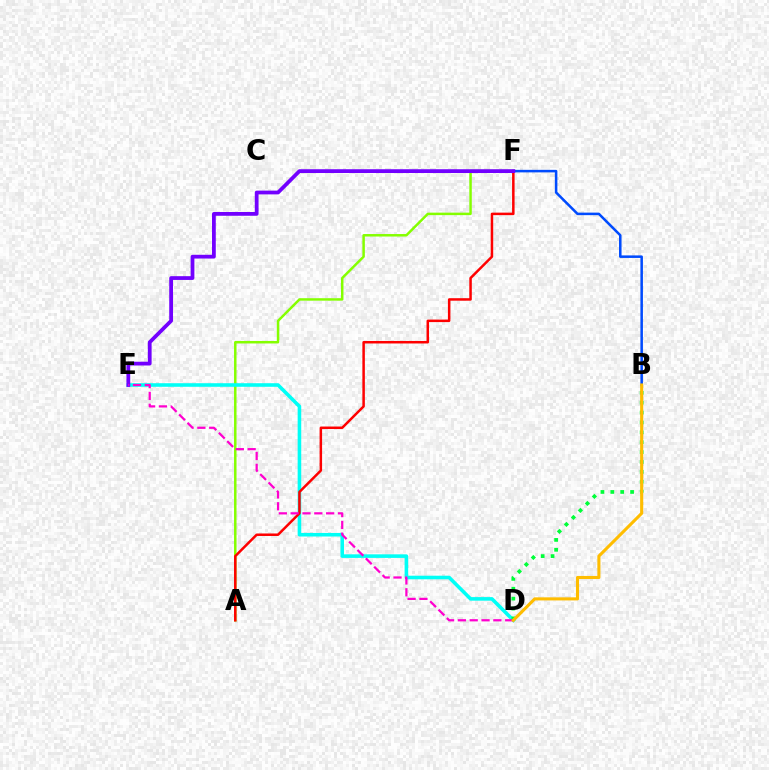{('B', 'F'): [{'color': '#004bff', 'line_style': 'solid', 'thickness': 1.82}], ('A', 'F'): [{'color': '#84ff00', 'line_style': 'solid', 'thickness': 1.79}, {'color': '#ff0000', 'line_style': 'solid', 'thickness': 1.8}], ('D', 'E'): [{'color': '#00fff6', 'line_style': 'solid', 'thickness': 2.57}, {'color': '#ff00cf', 'line_style': 'dashed', 'thickness': 1.61}], ('B', 'D'): [{'color': '#00ff39', 'line_style': 'dotted', 'thickness': 2.69}, {'color': '#ffbd00', 'line_style': 'solid', 'thickness': 2.22}], ('E', 'F'): [{'color': '#7200ff', 'line_style': 'solid', 'thickness': 2.71}]}